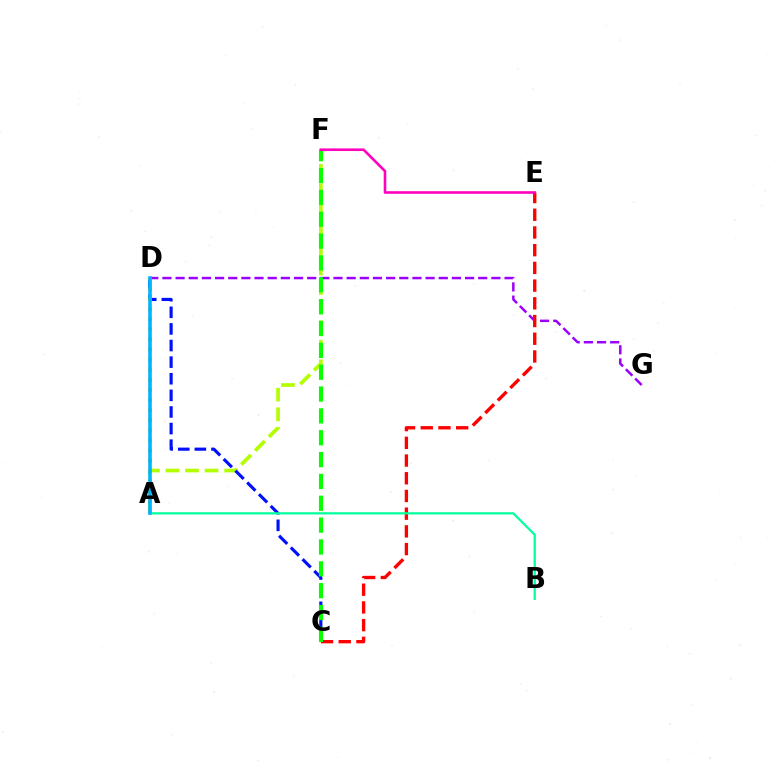{('A', 'F'): [{'color': '#b3ff00', 'line_style': 'dashed', 'thickness': 2.66}], ('D', 'G'): [{'color': '#9b00ff', 'line_style': 'dashed', 'thickness': 1.79}], ('C', 'D'): [{'color': '#0010ff', 'line_style': 'dashed', 'thickness': 2.26}], ('C', 'E'): [{'color': '#ff0000', 'line_style': 'dashed', 'thickness': 2.41}], ('C', 'F'): [{'color': '#08ff00', 'line_style': 'dashed', 'thickness': 2.97}], ('A', 'D'): [{'color': '#ffa500', 'line_style': 'dotted', 'thickness': 2.74}, {'color': '#00b5ff', 'line_style': 'solid', 'thickness': 2.57}], ('A', 'B'): [{'color': '#00ff9d', 'line_style': 'solid', 'thickness': 1.61}], ('E', 'F'): [{'color': '#ff00bd', 'line_style': 'solid', 'thickness': 1.87}]}